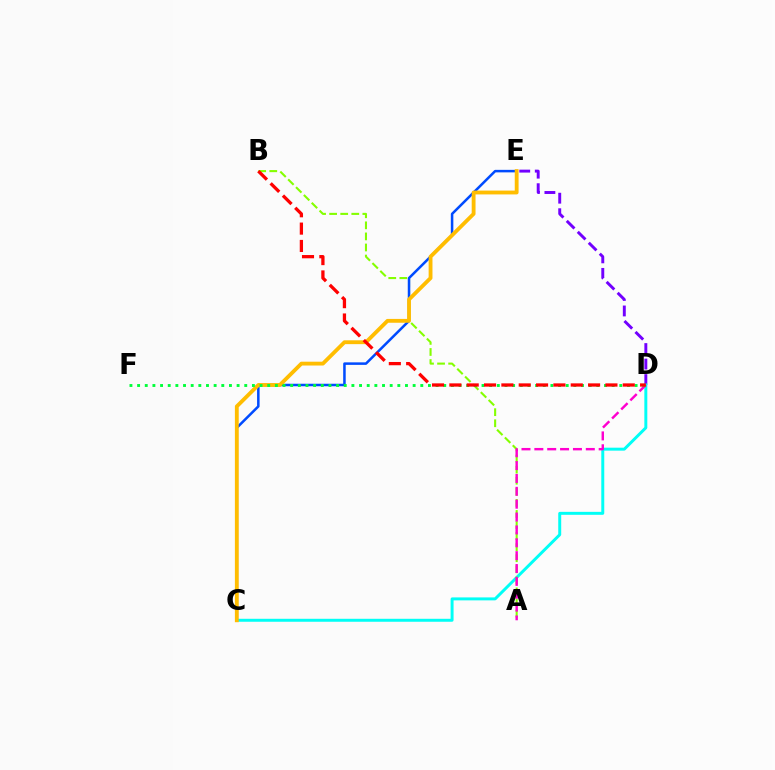{('D', 'E'): [{'color': '#7200ff', 'line_style': 'dashed', 'thickness': 2.11}], ('C', 'D'): [{'color': '#00fff6', 'line_style': 'solid', 'thickness': 2.13}], ('A', 'B'): [{'color': '#84ff00', 'line_style': 'dashed', 'thickness': 1.5}], ('C', 'E'): [{'color': '#004bff', 'line_style': 'solid', 'thickness': 1.82}, {'color': '#ffbd00', 'line_style': 'solid', 'thickness': 2.76}], ('A', 'D'): [{'color': '#ff00cf', 'line_style': 'dashed', 'thickness': 1.75}], ('D', 'F'): [{'color': '#00ff39', 'line_style': 'dotted', 'thickness': 2.08}], ('B', 'D'): [{'color': '#ff0000', 'line_style': 'dashed', 'thickness': 2.36}]}